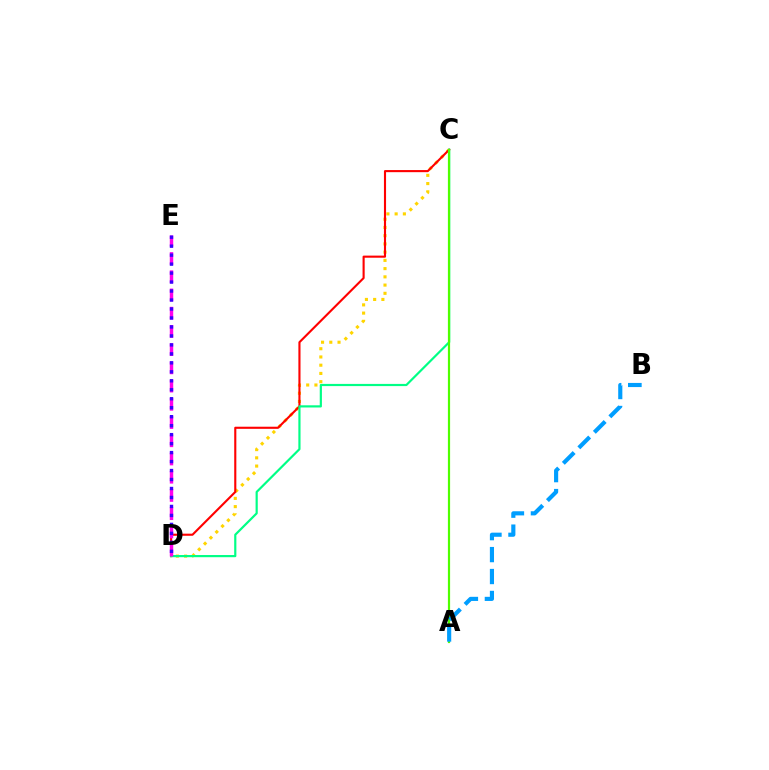{('C', 'D'): [{'color': '#ffd500', 'line_style': 'dotted', 'thickness': 2.24}, {'color': '#ff0000', 'line_style': 'solid', 'thickness': 1.52}, {'color': '#00ff86', 'line_style': 'solid', 'thickness': 1.57}], ('D', 'E'): [{'color': '#ff00ed', 'line_style': 'dashed', 'thickness': 2.48}, {'color': '#3700ff', 'line_style': 'dotted', 'thickness': 2.44}], ('A', 'C'): [{'color': '#4fff00', 'line_style': 'solid', 'thickness': 1.59}], ('A', 'B'): [{'color': '#009eff', 'line_style': 'dashed', 'thickness': 2.98}]}